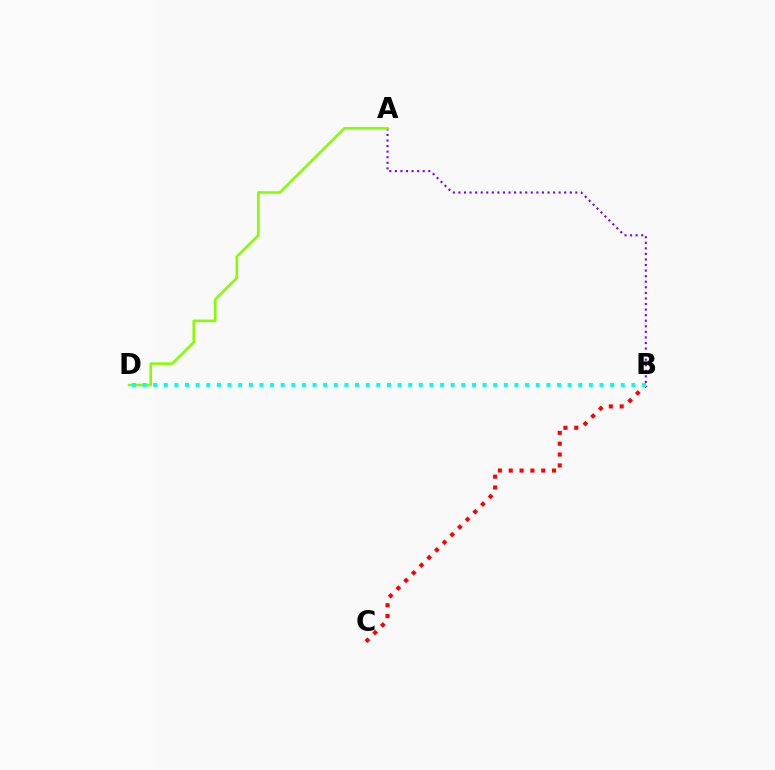{('A', 'B'): [{'color': '#7200ff', 'line_style': 'dotted', 'thickness': 1.51}], ('A', 'D'): [{'color': '#84ff00', 'line_style': 'solid', 'thickness': 1.86}], ('B', 'C'): [{'color': '#ff0000', 'line_style': 'dotted', 'thickness': 2.94}], ('B', 'D'): [{'color': '#00fff6', 'line_style': 'dotted', 'thickness': 2.89}]}